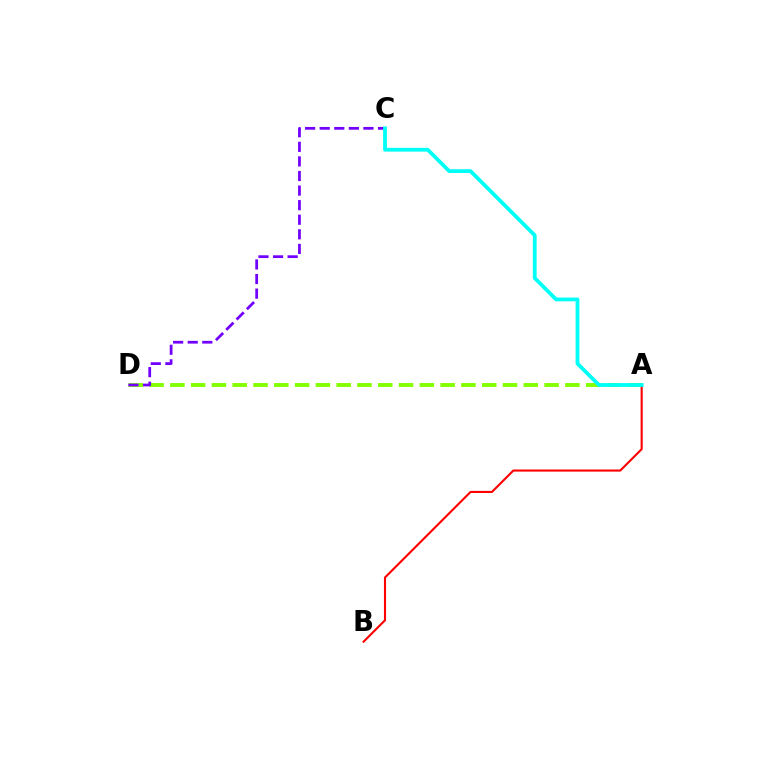{('A', 'D'): [{'color': '#84ff00', 'line_style': 'dashed', 'thickness': 2.82}], ('C', 'D'): [{'color': '#7200ff', 'line_style': 'dashed', 'thickness': 1.98}], ('A', 'B'): [{'color': '#ff0000', 'line_style': 'solid', 'thickness': 1.52}], ('A', 'C'): [{'color': '#00fff6', 'line_style': 'solid', 'thickness': 2.72}]}